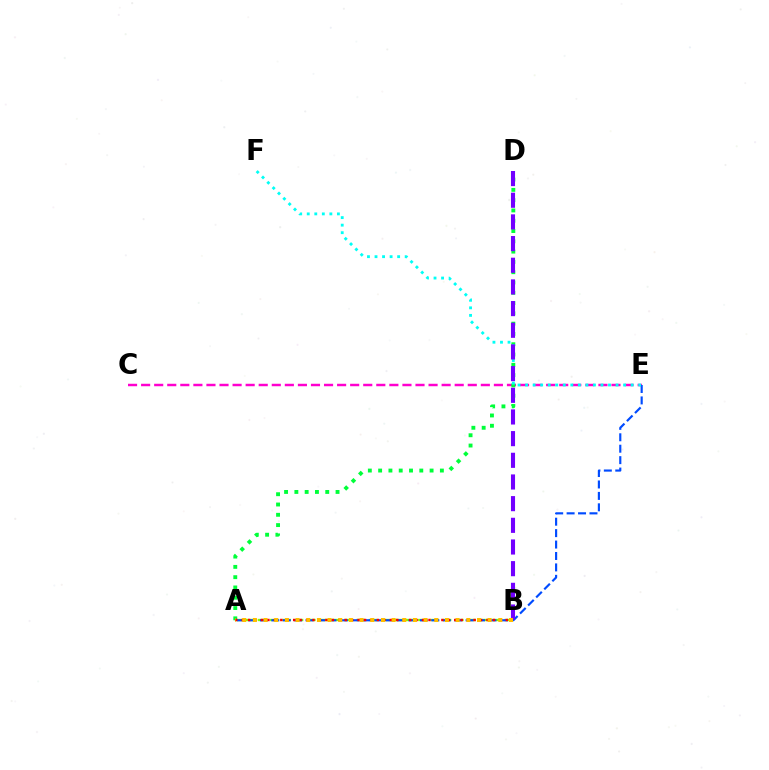{('A', 'B'): [{'color': '#84ff00', 'line_style': 'dashed', 'thickness': 1.68}, {'color': '#ff0000', 'line_style': 'dotted', 'thickness': 1.75}, {'color': '#ffbd00', 'line_style': 'dotted', 'thickness': 2.9}], ('C', 'E'): [{'color': '#ff00cf', 'line_style': 'dashed', 'thickness': 1.77}], ('A', 'E'): [{'color': '#004bff', 'line_style': 'dashed', 'thickness': 1.55}], ('A', 'D'): [{'color': '#00ff39', 'line_style': 'dotted', 'thickness': 2.8}], ('E', 'F'): [{'color': '#00fff6', 'line_style': 'dotted', 'thickness': 2.05}], ('B', 'D'): [{'color': '#7200ff', 'line_style': 'dashed', 'thickness': 2.94}]}